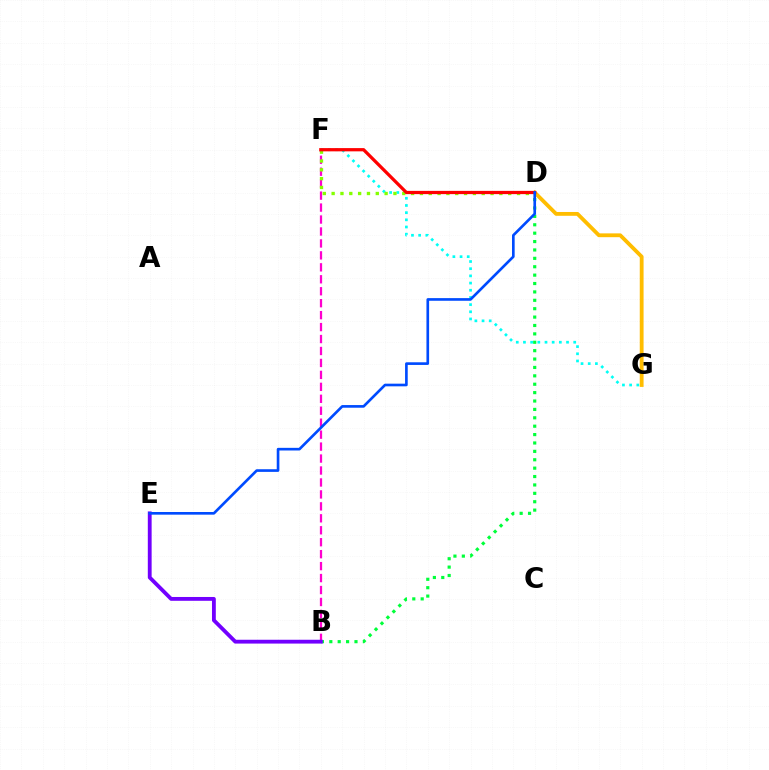{('B', 'F'): [{'color': '#ff00cf', 'line_style': 'dashed', 'thickness': 1.62}], ('F', 'G'): [{'color': '#00fff6', 'line_style': 'dotted', 'thickness': 1.95}], ('D', 'F'): [{'color': '#84ff00', 'line_style': 'dotted', 'thickness': 2.4}, {'color': '#ff0000', 'line_style': 'solid', 'thickness': 2.34}], ('B', 'D'): [{'color': '#00ff39', 'line_style': 'dotted', 'thickness': 2.28}], ('B', 'E'): [{'color': '#7200ff', 'line_style': 'solid', 'thickness': 2.75}], ('D', 'G'): [{'color': '#ffbd00', 'line_style': 'solid', 'thickness': 2.75}], ('D', 'E'): [{'color': '#004bff', 'line_style': 'solid', 'thickness': 1.91}]}